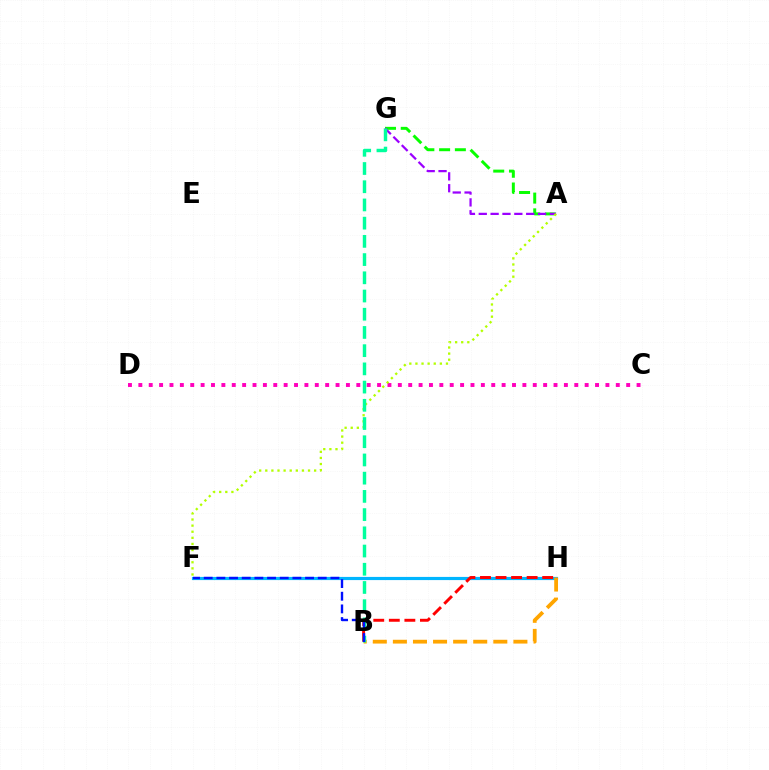{('C', 'D'): [{'color': '#ff00bd', 'line_style': 'dotted', 'thickness': 2.82}], ('A', 'G'): [{'color': '#08ff00', 'line_style': 'dashed', 'thickness': 2.14}, {'color': '#9b00ff', 'line_style': 'dashed', 'thickness': 1.61}], ('F', 'H'): [{'color': '#00b5ff', 'line_style': 'solid', 'thickness': 2.28}], ('B', 'H'): [{'color': '#ff0000', 'line_style': 'dashed', 'thickness': 2.11}, {'color': '#ffa500', 'line_style': 'dashed', 'thickness': 2.73}], ('A', 'F'): [{'color': '#b3ff00', 'line_style': 'dotted', 'thickness': 1.66}], ('B', 'G'): [{'color': '#00ff9d', 'line_style': 'dashed', 'thickness': 2.47}], ('B', 'F'): [{'color': '#0010ff', 'line_style': 'dashed', 'thickness': 1.72}]}